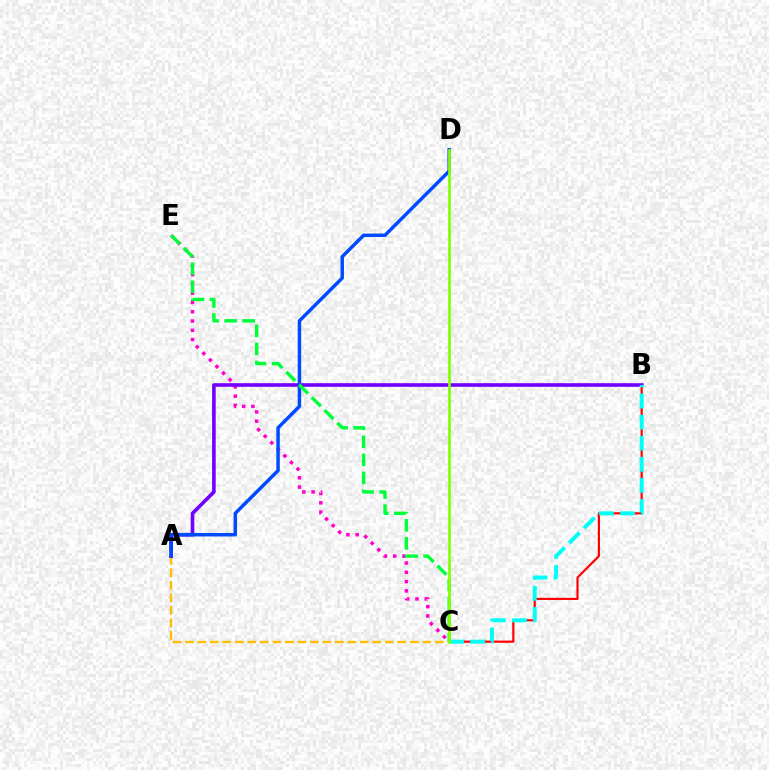{('C', 'E'): [{'color': '#ff00cf', 'line_style': 'dotted', 'thickness': 2.52}, {'color': '#00ff39', 'line_style': 'dashed', 'thickness': 2.45}], ('B', 'C'): [{'color': '#ff0000', 'line_style': 'solid', 'thickness': 1.57}, {'color': '#00fff6', 'line_style': 'dashed', 'thickness': 2.87}], ('A', 'C'): [{'color': '#ffbd00', 'line_style': 'dashed', 'thickness': 1.7}], ('A', 'B'): [{'color': '#7200ff', 'line_style': 'solid', 'thickness': 2.61}], ('A', 'D'): [{'color': '#004bff', 'line_style': 'solid', 'thickness': 2.49}], ('C', 'D'): [{'color': '#84ff00', 'line_style': 'solid', 'thickness': 1.95}]}